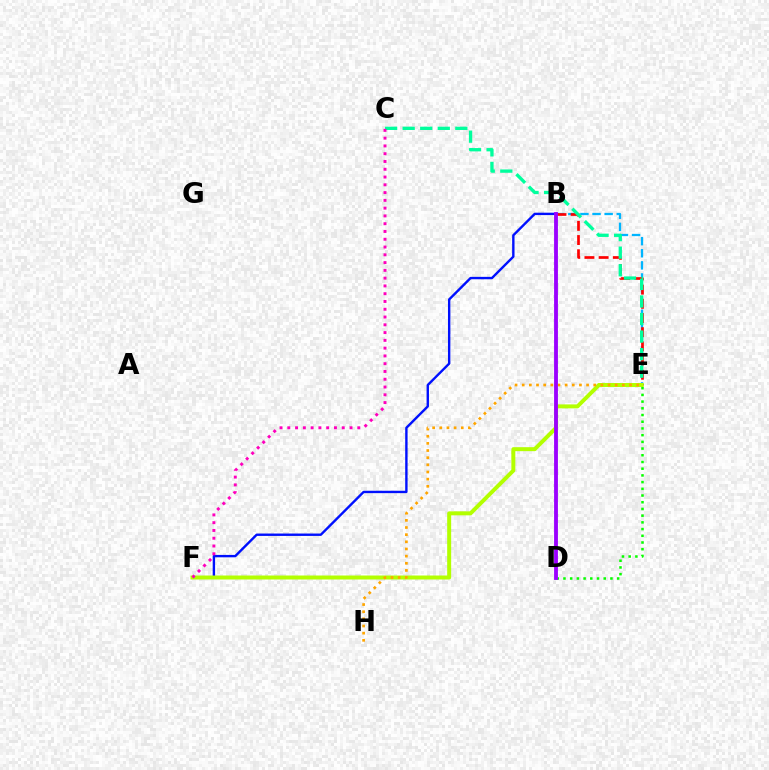{('B', 'E'): [{'color': '#00b5ff', 'line_style': 'dashed', 'thickness': 1.64}, {'color': '#ff0000', 'line_style': 'dashed', 'thickness': 1.93}], ('B', 'F'): [{'color': '#0010ff', 'line_style': 'solid', 'thickness': 1.72}], ('C', 'E'): [{'color': '#00ff9d', 'line_style': 'dashed', 'thickness': 2.38}], ('E', 'F'): [{'color': '#b3ff00', 'line_style': 'solid', 'thickness': 2.87}], ('D', 'E'): [{'color': '#08ff00', 'line_style': 'dotted', 'thickness': 1.82}], ('C', 'F'): [{'color': '#ff00bd', 'line_style': 'dotted', 'thickness': 2.11}], ('E', 'H'): [{'color': '#ffa500', 'line_style': 'dotted', 'thickness': 1.94}], ('B', 'D'): [{'color': '#9b00ff', 'line_style': 'solid', 'thickness': 2.76}]}